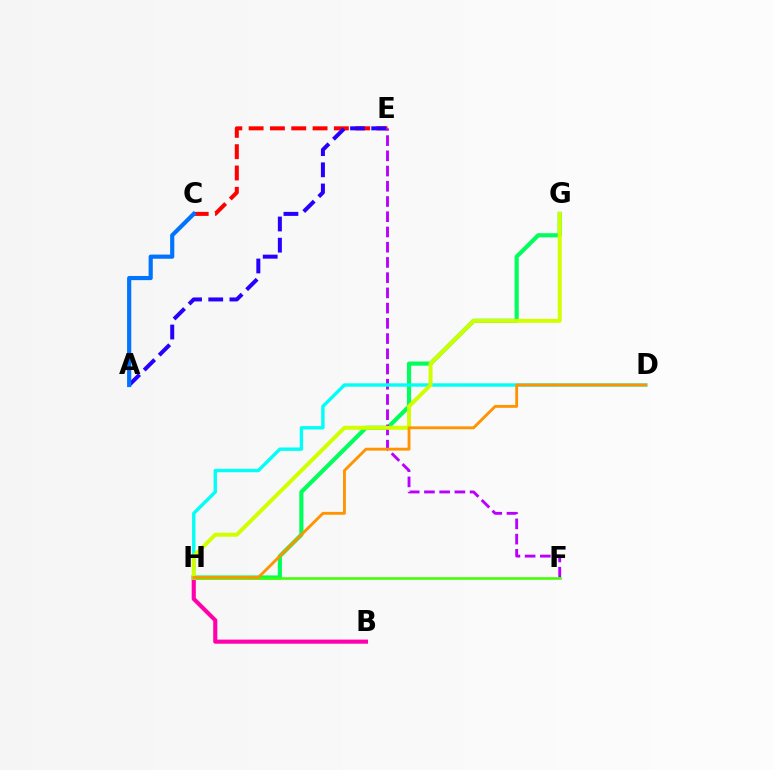{('B', 'H'): [{'color': '#ff00ac', 'line_style': 'solid', 'thickness': 2.96}], ('C', 'E'): [{'color': '#ff0000', 'line_style': 'dashed', 'thickness': 2.9}], ('G', 'H'): [{'color': '#00ff5c', 'line_style': 'solid', 'thickness': 2.98}, {'color': '#d1ff00', 'line_style': 'solid', 'thickness': 2.86}], ('E', 'F'): [{'color': '#b900ff', 'line_style': 'dashed', 'thickness': 2.07}], ('D', 'H'): [{'color': '#00fff6', 'line_style': 'solid', 'thickness': 2.43}, {'color': '#ff9400', 'line_style': 'solid', 'thickness': 2.06}], ('A', 'E'): [{'color': '#2500ff', 'line_style': 'dashed', 'thickness': 2.88}], ('F', 'H'): [{'color': '#3dff00', 'line_style': 'solid', 'thickness': 1.81}], ('A', 'C'): [{'color': '#0074ff', 'line_style': 'solid', 'thickness': 3.0}]}